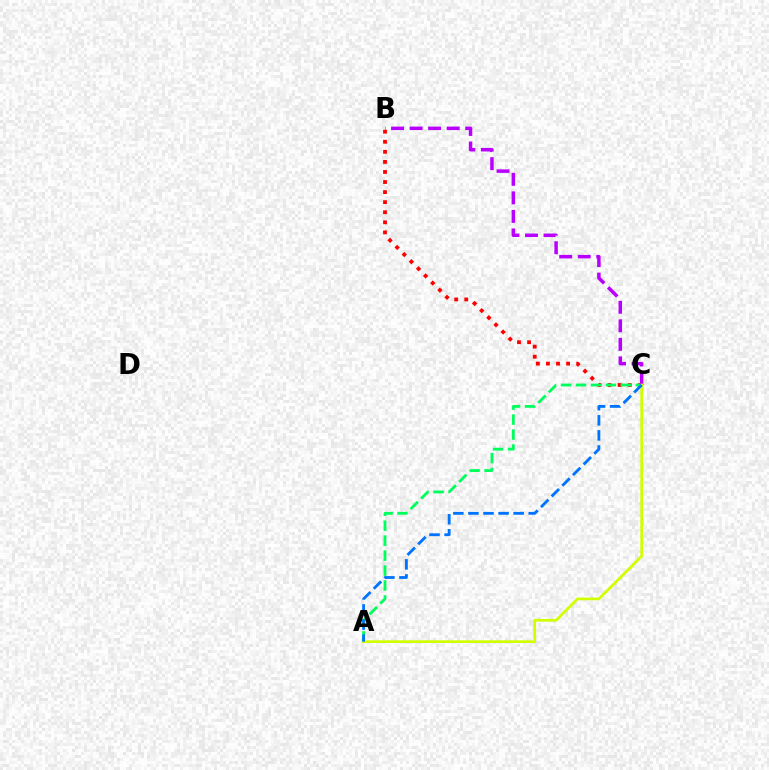{('B', 'C'): [{'color': '#ff0000', 'line_style': 'dotted', 'thickness': 2.74}, {'color': '#b900ff', 'line_style': 'dashed', 'thickness': 2.52}], ('A', 'C'): [{'color': '#00ff5c', 'line_style': 'dashed', 'thickness': 2.03}, {'color': '#d1ff00', 'line_style': 'solid', 'thickness': 1.96}, {'color': '#0074ff', 'line_style': 'dashed', 'thickness': 2.05}]}